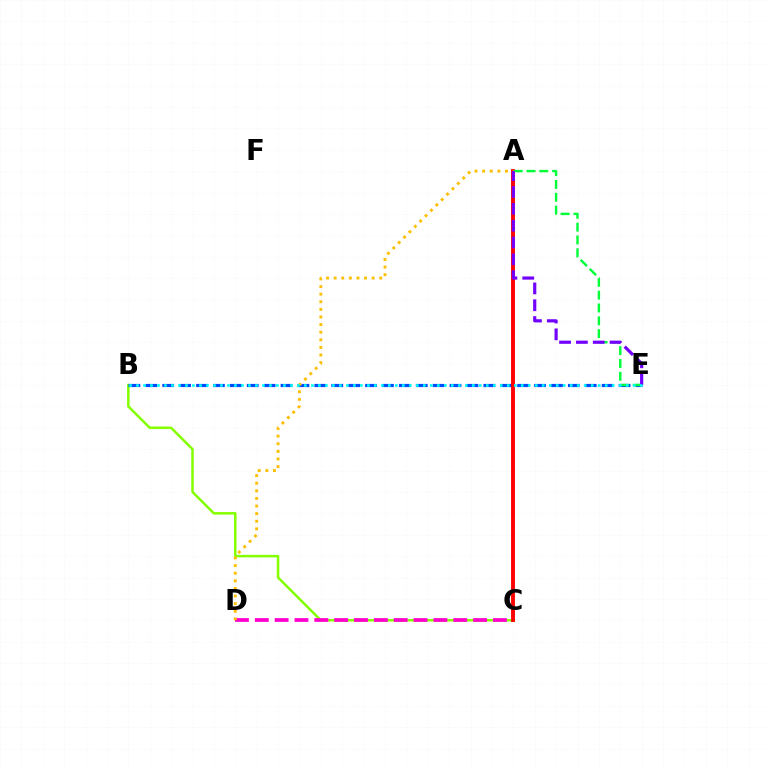{('B', 'C'): [{'color': '#84ff00', 'line_style': 'solid', 'thickness': 1.81}], ('B', 'E'): [{'color': '#004bff', 'line_style': 'dashed', 'thickness': 2.3}, {'color': '#00fff6', 'line_style': 'dotted', 'thickness': 1.9}], ('C', 'D'): [{'color': '#ff00cf', 'line_style': 'dashed', 'thickness': 2.7}], ('A', 'C'): [{'color': '#ff0000', 'line_style': 'solid', 'thickness': 2.8}], ('A', 'D'): [{'color': '#ffbd00', 'line_style': 'dotted', 'thickness': 2.07}], ('A', 'E'): [{'color': '#00ff39', 'line_style': 'dashed', 'thickness': 1.74}, {'color': '#7200ff', 'line_style': 'dashed', 'thickness': 2.29}]}